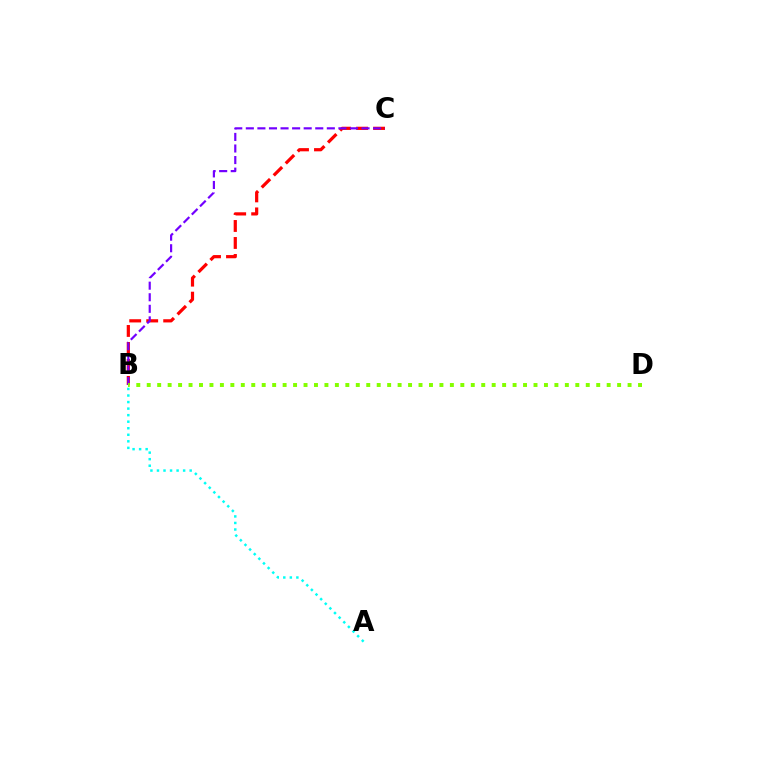{('B', 'C'): [{'color': '#ff0000', 'line_style': 'dashed', 'thickness': 2.31}, {'color': '#7200ff', 'line_style': 'dashed', 'thickness': 1.57}], ('B', 'D'): [{'color': '#84ff00', 'line_style': 'dotted', 'thickness': 2.84}], ('A', 'B'): [{'color': '#00fff6', 'line_style': 'dotted', 'thickness': 1.78}]}